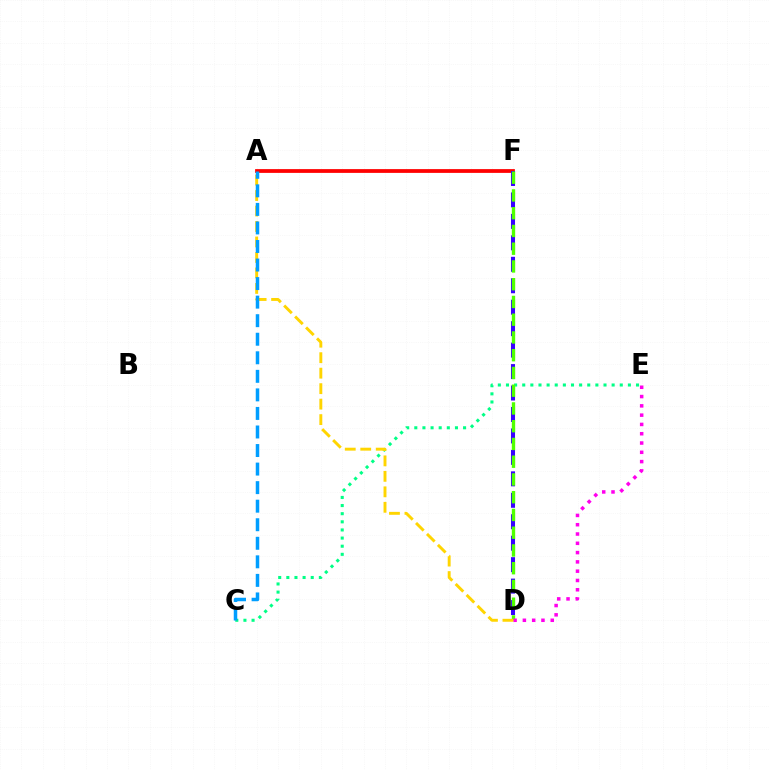{('A', 'F'): [{'color': '#ff0000', 'line_style': 'solid', 'thickness': 2.71}], ('C', 'E'): [{'color': '#00ff86', 'line_style': 'dotted', 'thickness': 2.21}], ('D', 'F'): [{'color': '#3700ff', 'line_style': 'dashed', 'thickness': 2.91}, {'color': '#4fff00', 'line_style': 'dashed', 'thickness': 2.41}], ('D', 'E'): [{'color': '#ff00ed', 'line_style': 'dotted', 'thickness': 2.52}], ('A', 'D'): [{'color': '#ffd500', 'line_style': 'dashed', 'thickness': 2.1}], ('A', 'C'): [{'color': '#009eff', 'line_style': 'dashed', 'thickness': 2.52}]}